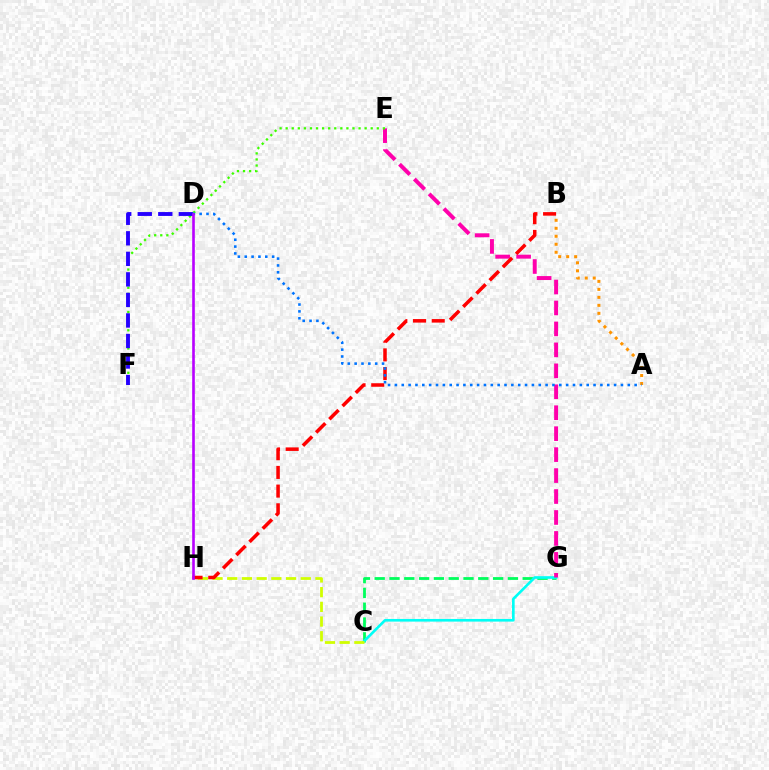{('A', 'B'): [{'color': '#ff9400', 'line_style': 'dotted', 'thickness': 2.17}], ('C', 'G'): [{'color': '#00ff5c', 'line_style': 'dashed', 'thickness': 2.01}, {'color': '#00fff6', 'line_style': 'solid', 'thickness': 1.9}], ('C', 'H'): [{'color': '#d1ff00', 'line_style': 'dashed', 'thickness': 2.0}], ('E', 'G'): [{'color': '#ff00ac', 'line_style': 'dashed', 'thickness': 2.85}], ('B', 'H'): [{'color': '#ff0000', 'line_style': 'dashed', 'thickness': 2.54}], ('E', 'F'): [{'color': '#3dff00', 'line_style': 'dotted', 'thickness': 1.65}], ('D', 'F'): [{'color': '#2500ff', 'line_style': 'dashed', 'thickness': 2.79}], ('A', 'D'): [{'color': '#0074ff', 'line_style': 'dotted', 'thickness': 1.86}], ('D', 'H'): [{'color': '#b900ff', 'line_style': 'solid', 'thickness': 1.89}]}